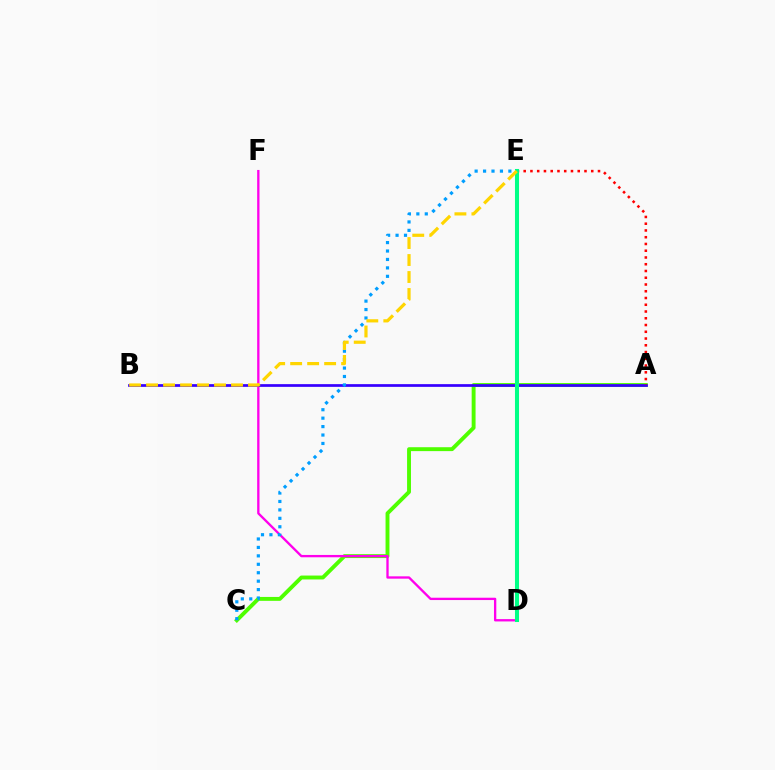{('A', 'C'): [{'color': '#4fff00', 'line_style': 'solid', 'thickness': 2.81}], ('D', 'F'): [{'color': '#ff00ed', 'line_style': 'solid', 'thickness': 1.68}], ('A', 'B'): [{'color': '#3700ff', 'line_style': 'solid', 'thickness': 1.96}], ('C', 'E'): [{'color': '#009eff', 'line_style': 'dotted', 'thickness': 2.29}], ('A', 'E'): [{'color': '#ff0000', 'line_style': 'dotted', 'thickness': 1.84}], ('D', 'E'): [{'color': '#00ff86', 'line_style': 'solid', 'thickness': 2.92}], ('B', 'E'): [{'color': '#ffd500', 'line_style': 'dashed', 'thickness': 2.31}]}